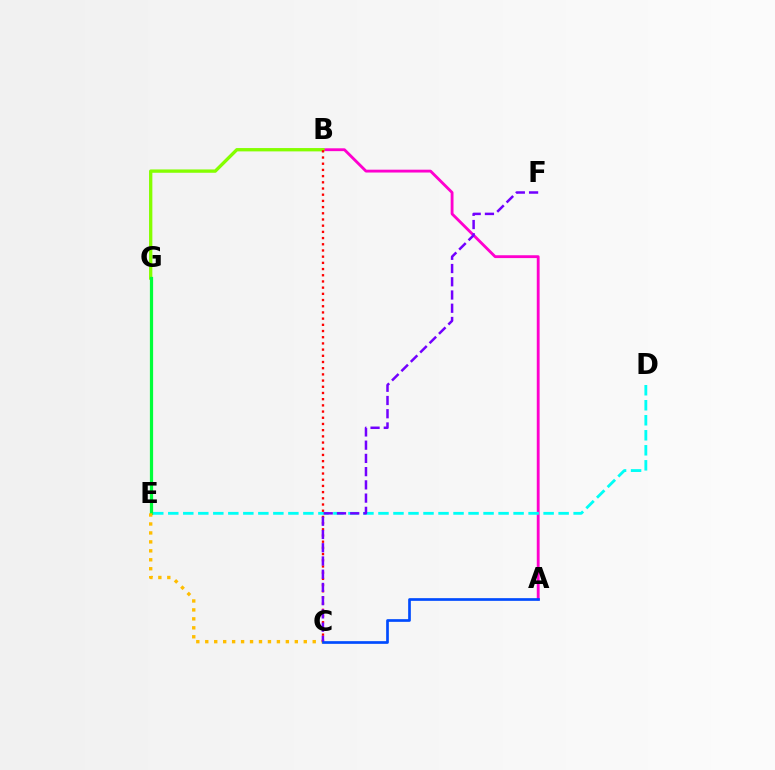{('A', 'B'): [{'color': '#ff00cf', 'line_style': 'solid', 'thickness': 2.04}], ('D', 'E'): [{'color': '#00fff6', 'line_style': 'dashed', 'thickness': 2.04}], ('B', 'G'): [{'color': '#84ff00', 'line_style': 'solid', 'thickness': 2.39}], ('E', 'G'): [{'color': '#00ff39', 'line_style': 'solid', 'thickness': 2.33}], ('C', 'E'): [{'color': '#ffbd00', 'line_style': 'dotted', 'thickness': 2.43}], ('B', 'C'): [{'color': '#ff0000', 'line_style': 'dotted', 'thickness': 1.68}], ('C', 'F'): [{'color': '#7200ff', 'line_style': 'dashed', 'thickness': 1.8}], ('A', 'C'): [{'color': '#004bff', 'line_style': 'solid', 'thickness': 1.94}]}